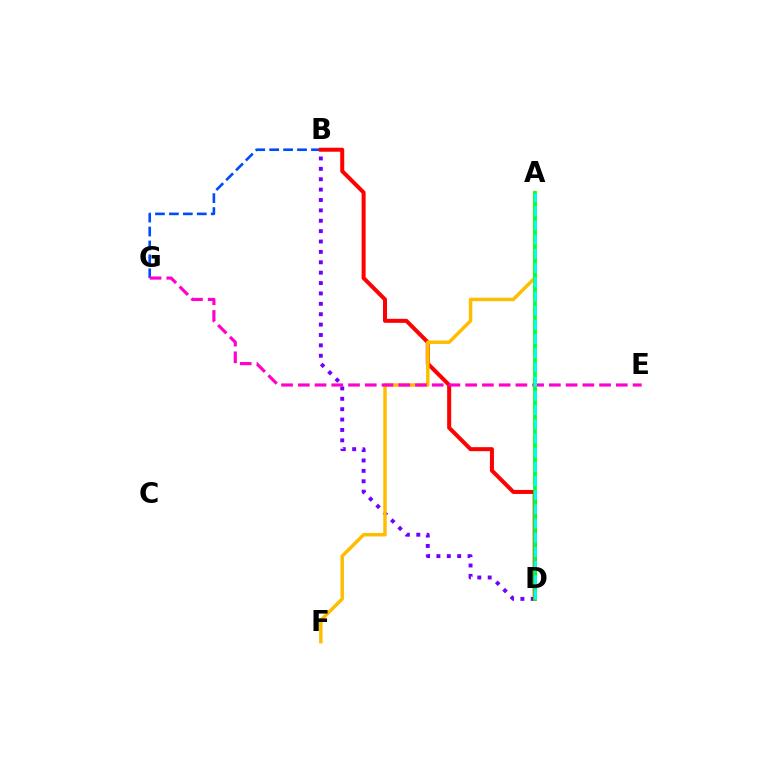{('A', 'D'): [{'color': '#84ff00', 'line_style': 'dashed', 'thickness': 2.52}, {'color': '#00ff39', 'line_style': 'solid', 'thickness': 2.66}, {'color': '#00fff6', 'line_style': 'dashed', 'thickness': 1.93}], ('B', 'D'): [{'color': '#7200ff', 'line_style': 'dotted', 'thickness': 2.82}, {'color': '#ff0000', 'line_style': 'solid', 'thickness': 2.89}], ('B', 'G'): [{'color': '#004bff', 'line_style': 'dashed', 'thickness': 1.89}], ('A', 'F'): [{'color': '#ffbd00', 'line_style': 'solid', 'thickness': 2.5}], ('E', 'G'): [{'color': '#ff00cf', 'line_style': 'dashed', 'thickness': 2.27}]}